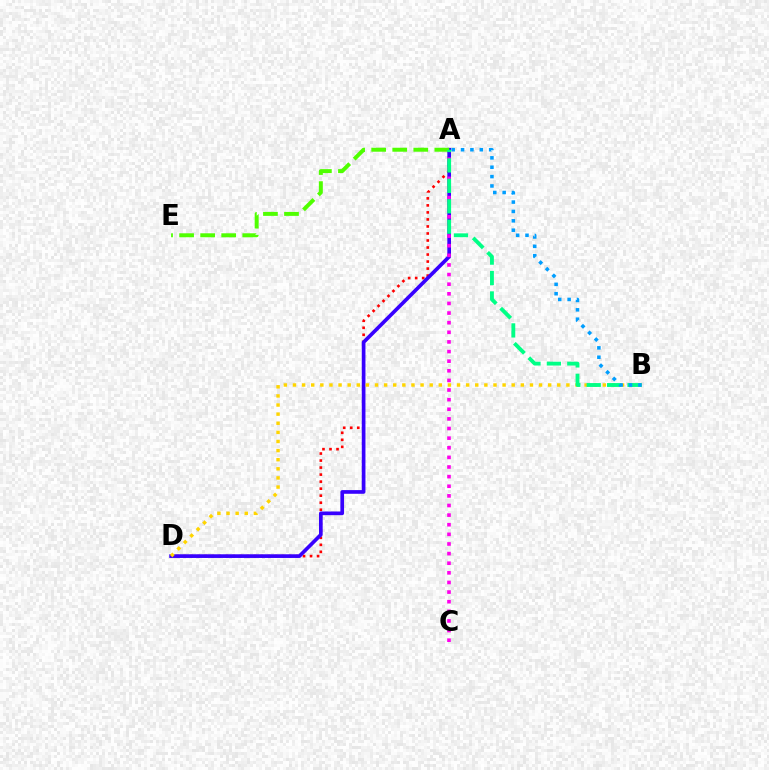{('A', 'D'): [{'color': '#ff0000', 'line_style': 'dotted', 'thickness': 1.91}, {'color': '#3700ff', 'line_style': 'solid', 'thickness': 2.65}], ('B', 'D'): [{'color': '#ffd500', 'line_style': 'dotted', 'thickness': 2.48}], ('A', 'C'): [{'color': '#ff00ed', 'line_style': 'dotted', 'thickness': 2.61}], ('A', 'E'): [{'color': '#4fff00', 'line_style': 'dashed', 'thickness': 2.86}], ('A', 'B'): [{'color': '#00ff86', 'line_style': 'dashed', 'thickness': 2.77}, {'color': '#009eff', 'line_style': 'dotted', 'thickness': 2.55}]}